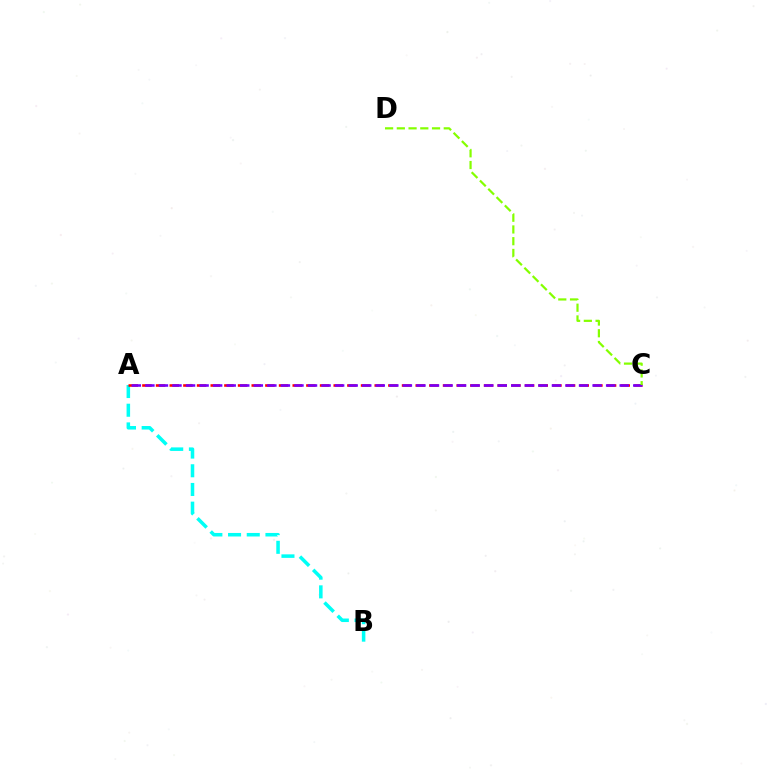{('A', 'B'): [{'color': '#00fff6', 'line_style': 'dashed', 'thickness': 2.54}], ('A', 'C'): [{'color': '#ff0000', 'line_style': 'dashed', 'thickness': 1.86}, {'color': '#7200ff', 'line_style': 'dashed', 'thickness': 1.84}], ('C', 'D'): [{'color': '#84ff00', 'line_style': 'dashed', 'thickness': 1.59}]}